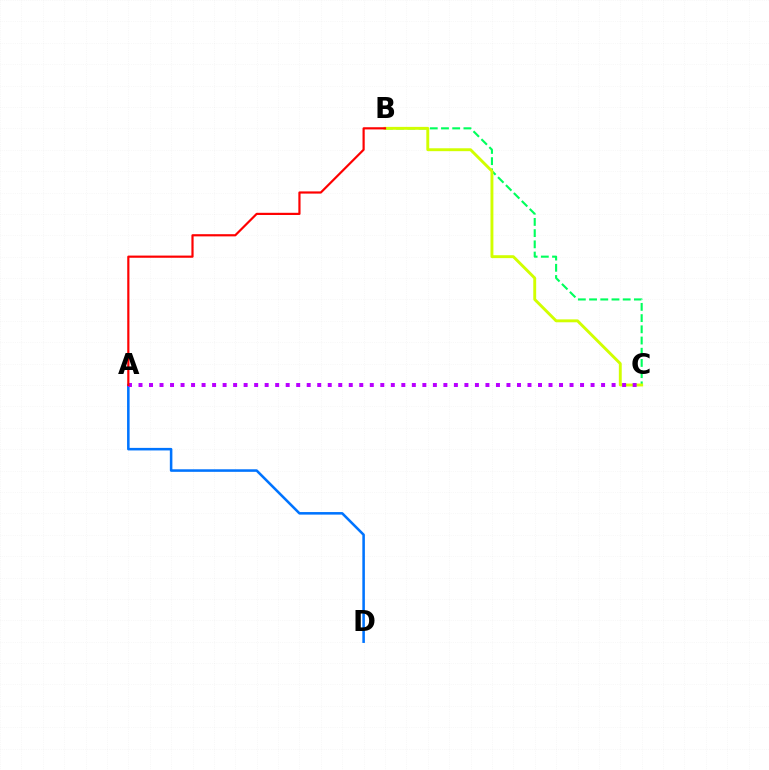{('A', 'D'): [{'color': '#0074ff', 'line_style': 'solid', 'thickness': 1.84}], ('B', 'C'): [{'color': '#00ff5c', 'line_style': 'dashed', 'thickness': 1.52}, {'color': '#d1ff00', 'line_style': 'solid', 'thickness': 2.09}], ('A', 'C'): [{'color': '#b900ff', 'line_style': 'dotted', 'thickness': 2.86}], ('A', 'B'): [{'color': '#ff0000', 'line_style': 'solid', 'thickness': 1.58}]}